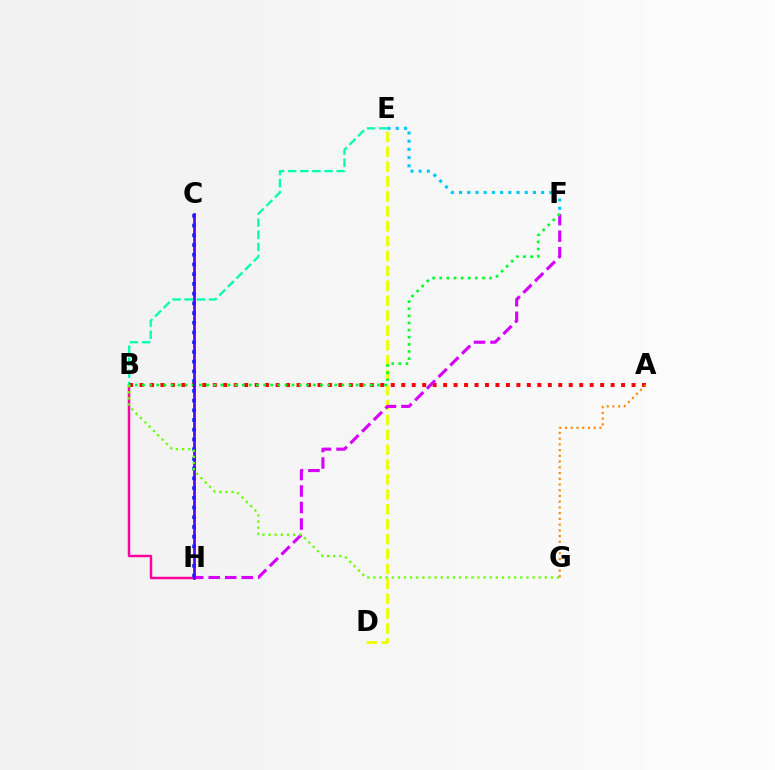{('B', 'H'): [{'color': '#ff00a0', 'line_style': 'solid', 'thickness': 1.78}], ('D', 'E'): [{'color': '#eeff00', 'line_style': 'dashed', 'thickness': 2.02}], ('B', 'E'): [{'color': '#00ffaf', 'line_style': 'dashed', 'thickness': 1.65}], ('A', 'B'): [{'color': '#ff0000', 'line_style': 'dotted', 'thickness': 2.84}], ('F', 'H'): [{'color': '#d600ff', 'line_style': 'dashed', 'thickness': 2.24}], ('C', 'H'): [{'color': '#003fff', 'line_style': 'dotted', 'thickness': 2.64}, {'color': '#4f00ff', 'line_style': 'solid', 'thickness': 1.92}], ('B', 'F'): [{'color': '#00ff27', 'line_style': 'dotted', 'thickness': 1.93}], ('B', 'G'): [{'color': '#66ff00', 'line_style': 'dotted', 'thickness': 1.66}], ('E', 'F'): [{'color': '#00c7ff', 'line_style': 'dotted', 'thickness': 2.23}], ('A', 'G'): [{'color': '#ff8800', 'line_style': 'dotted', 'thickness': 1.56}]}